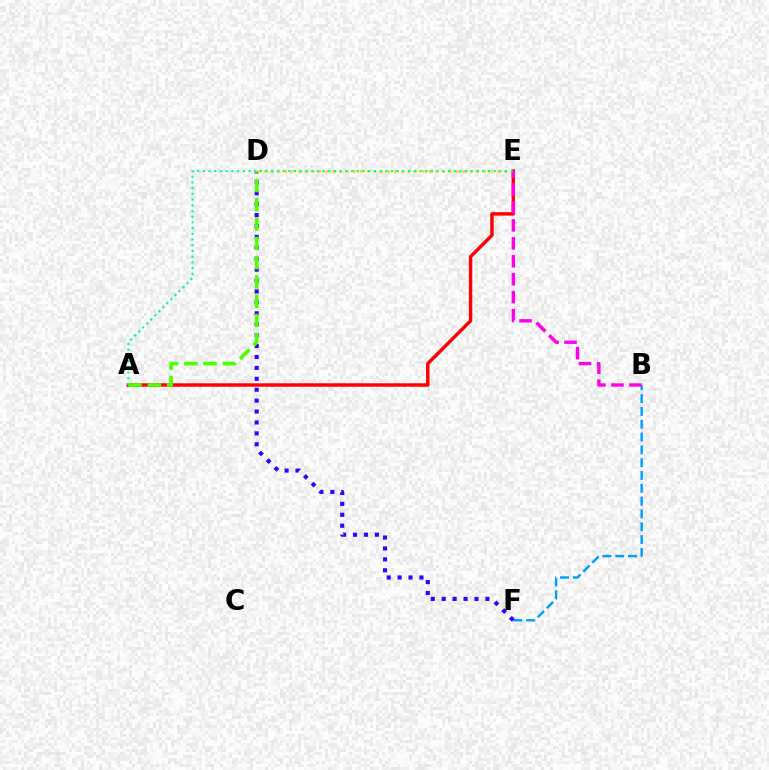{('B', 'F'): [{'color': '#009eff', 'line_style': 'dashed', 'thickness': 1.74}], ('D', 'F'): [{'color': '#3700ff', 'line_style': 'dotted', 'thickness': 2.97}], ('D', 'E'): [{'color': '#ffd500', 'line_style': 'dotted', 'thickness': 1.86}], ('A', 'E'): [{'color': '#ff0000', 'line_style': 'solid', 'thickness': 2.48}, {'color': '#00ff86', 'line_style': 'dotted', 'thickness': 1.55}], ('B', 'E'): [{'color': '#ff00ed', 'line_style': 'dashed', 'thickness': 2.44}], ('A', 'D'): [{'color': '#4fff00', 'line_style': 'dashed', 'thickness': 2.62}]}